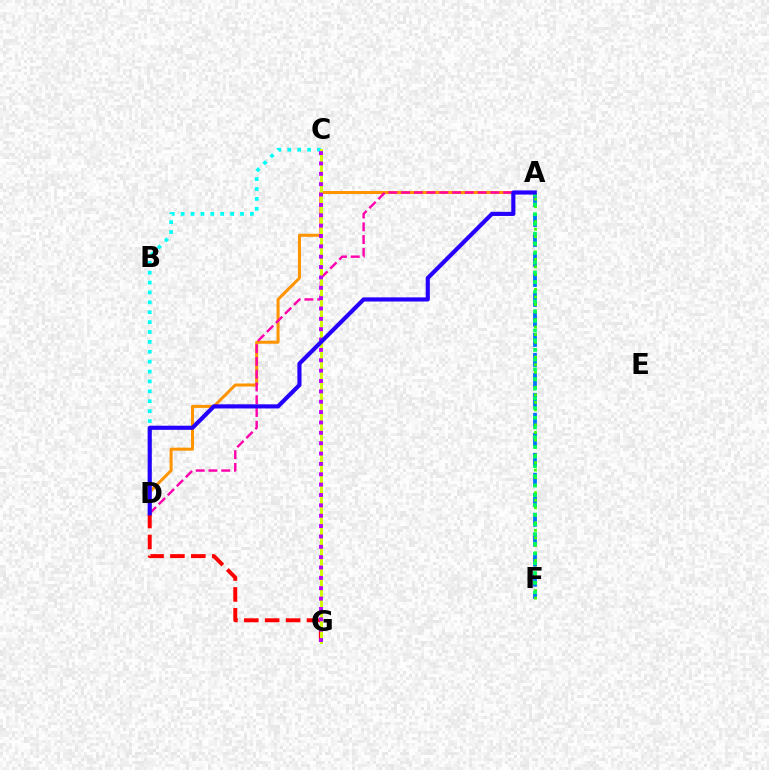{('D', 'G'): [{'color': '#ff0000', 'line_style': 'dashed', 'thickness': 2.84}], ('A', 'D'): [{'color': '#ff9400', 'line_style': 'solid', 'thickness': 2.18}, {'color': '#ff00ac', 'line_style': 'dashed', 'thickness': 1.73}, {'color': '#2500ff', 'line_style': 'solid', 'thickness': 2.98}], ('C', 'D'): [{'color': '#00fff6', 'line_style': 'dotted', 'thickness': 2.69}], ('A', 'F'): [{'color': '#0074ff', 'line_style': 'dashed', 'thickness': 2.72}, {'color': '#3dff00', 'line_style': 'dotted', 'thickness': 2.05}, {'color': '#00ff5c', 'line_style': 'dotted', 'thickness': 2.63}], ('C', 'G'): [{'color': '#d1ff00', 'line_style': 'solid', 'thickness': 2.13}, {'color': '#b900ff', 'line_style': 'dotted', 'thickness': 2.81}]}